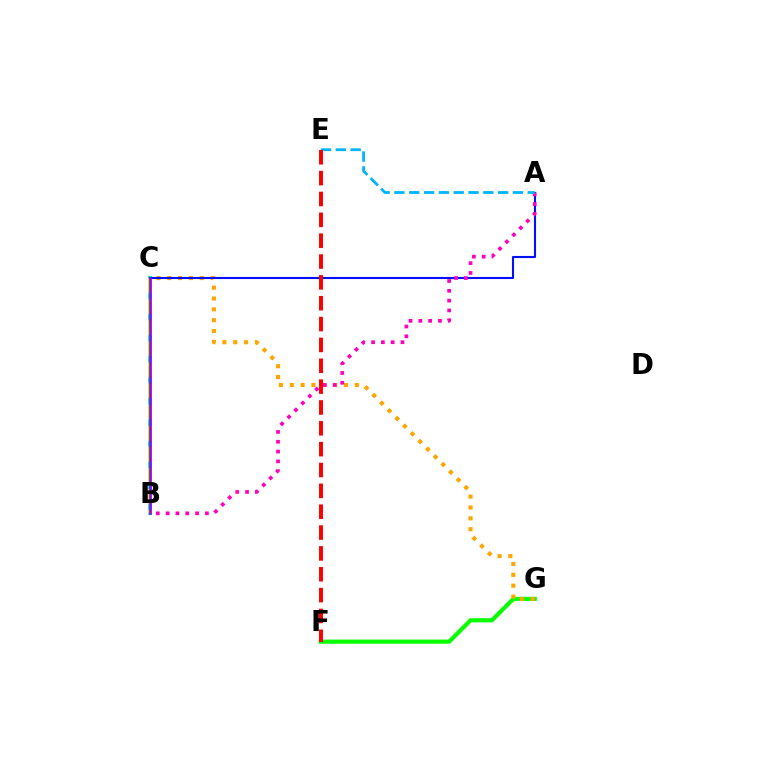{('B', 'C'): [{'color': '#00ff9d', 'line_style': 'solid', 'thickness': 2.9}, {'color': '#b3ff00', 'line_style': 'dashed', 'thickness': 2.87}, {'color': '#9b00ff', 'line_style': 'solid', 'thickness': 1.91}], ('F', 'G'): [{'color': '#08ff00', 'line_style': 'solid', 'thickness': 3.0}], ('C', 'G'): [{'color': '#ffa500', 'line_style': 'dotted', 'thickness': 2.95}], ('A', 'C'): [{'color': '#0010ff', 'line_style': 'solid', 'thickness': 1.51}], ('A', 'B'): [{'color': '#ff00bd', 'line_style': 'dotted', 'thickness': 2.67}], ('A', 'E'): [{'color': '#00b5ff', 'line_style': 'dashed', 'thickness': 2.01}], ('E', 'F'): [{'color': '#ff0000', 'line_style': 'dashed', 'thickness': 2.83}]}